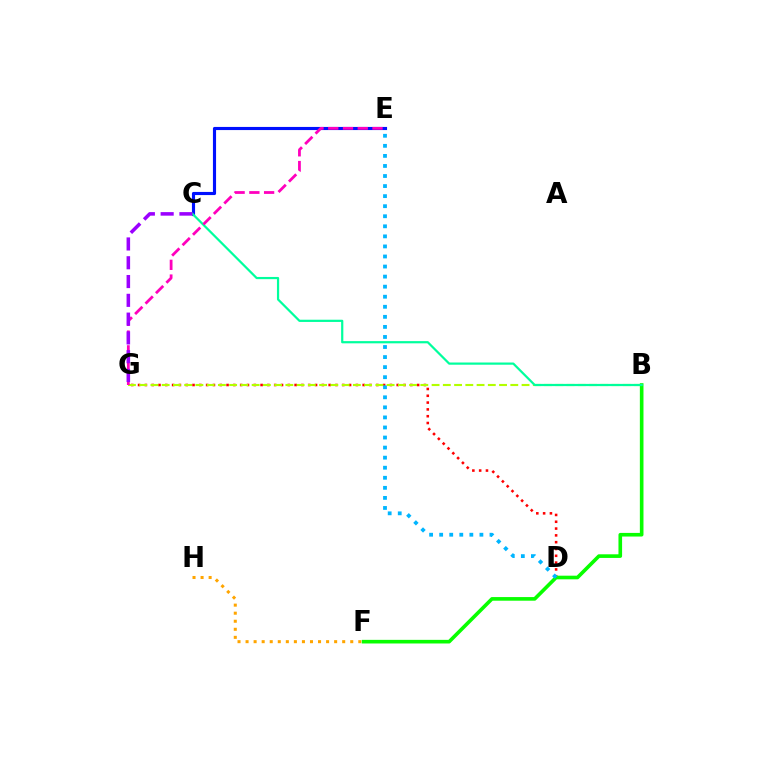{('D', 'G'): [{'color': '#ff0000', 'line_style': 'dotted', 'thickness': 1.85}], ('F', 'H'): [{'color': '#ffa500', 'line_style': 'dotted', 'thickness': 2.19}], ('C', 'E'): [{'color': '#0010ff', 'line_style': 'solid', 'thickness': 2.26}], ('B', 'F'): [{'color': '#08ff00', 'line_style': 'solid', 'thickness': 2.61}], ('D', 'E'): [{'color': '#00b5ff', 'line_style': 'dotted', 'thickness': 2.73}], ('B', 'G'): [{'color': '#b3ff00', 'line_style': 'dashed', 'thickness': 1.53}], ('B', 'C'): [{'color': '#00ff9d', 'line_style': 'solid', 'thickness': 1.59}], ('E', 'G'): [{'color': '#ff00bd', 'line_style': 'dashed', 'thickness': 2.0}], ('C', 'G'): [{'color': '#9b00ff', 'line_style': 'dashed', 'thickness': 2.55}]}